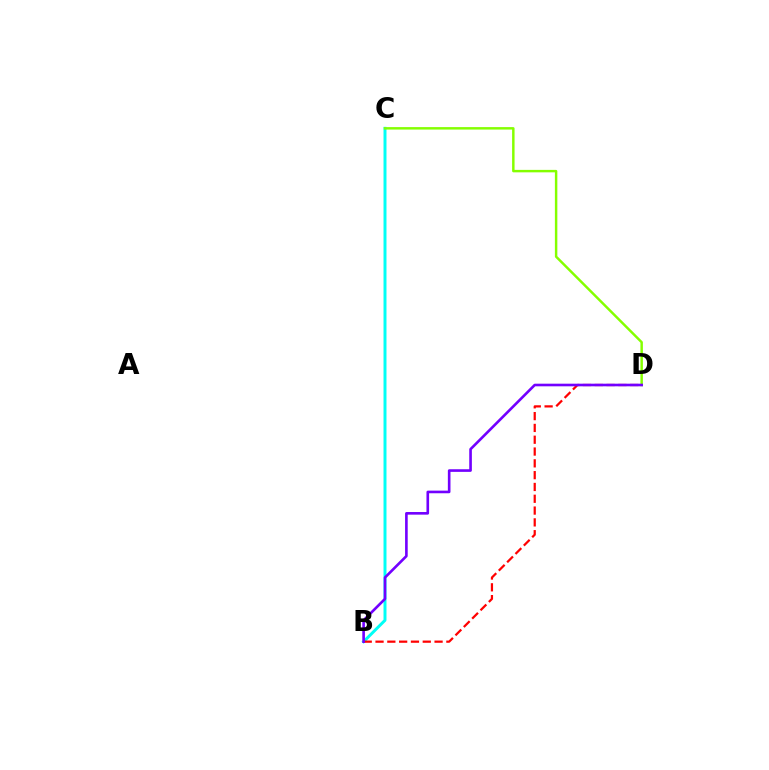{('B', 'C'): [{'color': '#00fff6', 'line_style': 'solid', 'thickness': 2.14}], ('C', 'D'): [{'color': '#84ff00', 'line_style': 'solid', 'thickness': 1.77}], ('B', 'D'): [{'color': '#ff0000', 'line_style': 'dashed', 'thickness': 1.6}, {'color': '#7200ff', 'line_style': 'solid', 'thickness': 1.89}]}